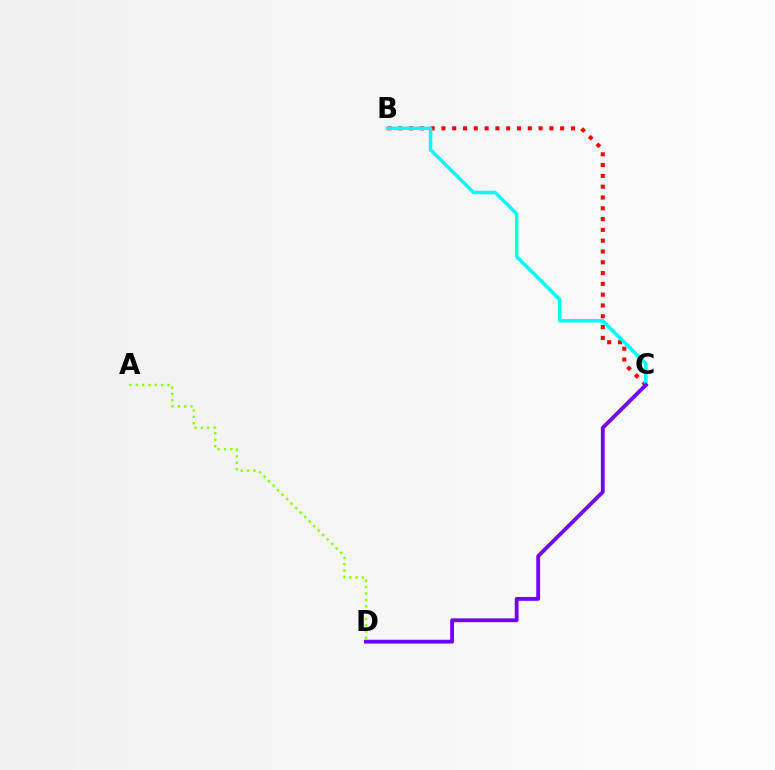{('A', 'D'): [{'color': '#84ff00', 'line_style': 'dotted', 'thickness': 1.73}], ('B', 'C'): [{'color': '#ff0000', 'line_style': 'dotted', 'thickness': 2.93}, {'color': '#00fff6', 'line_style': 'solid', 'thickness': 2.52}], ('C', 'D'): [{'color': '#7200ff', 'line_style': 'solid', 'thickness': 2.75}]}